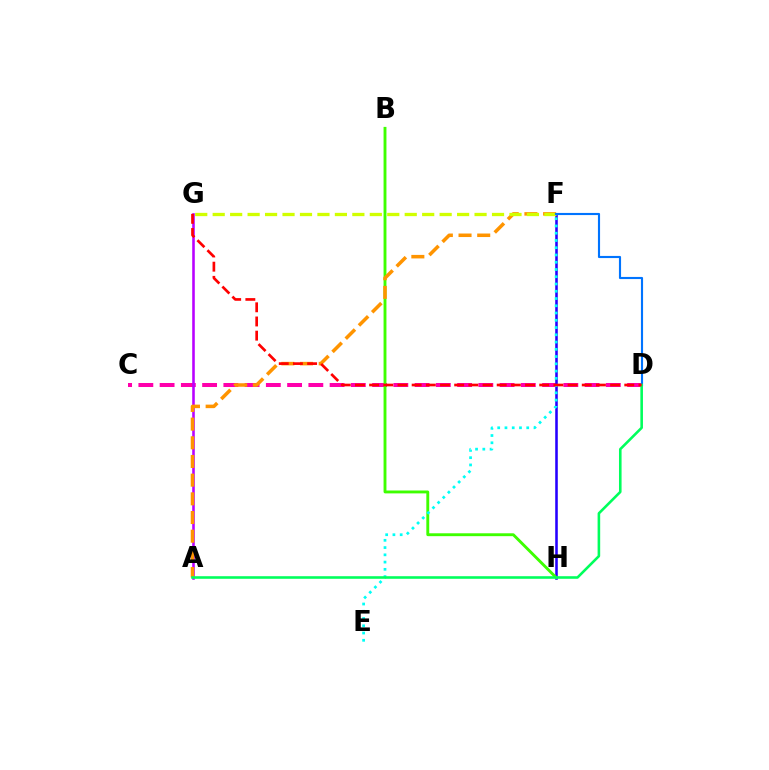{('C', 'D'): [{'color': '#ff00ac', 'line_style': 'dashed', 'thickness': 2.89}], ('A', 'G'): [{'color': '#b900ff', 'line_style': 'solid', 'thickness': 1.86}], ('F', 'H'): [{'color': '#2500ff', 'line_style': 'solid', 'thickness': 1.85}], ('B', 'H'): [{'color': '#3dff00', 'line_style': 'solid', 'thickness': 2.08}], ('A', 'F'): [{'color': '#ff9400', 'line_style': 'dashed', 'thickness': 2.54}], ('E', 'F'): [{'color': '#00fff6', 'line_style': 'dotted', 'thickness': 1.97}], ('F', 'G'): [{'color': '#d1ff00', 'line_style': 'dashed', 'thickness': 2.37}], ('D', 'F'): [{'color': '#0074ff', 'line_style': 'solid', 'thickness': 1.54}], ('A', 'D'): [{'color': '#00ff5c', 'line_style': 'solid', 'thickness': 1.86}], ('D', 'G'): [{'color': '#ff0000', 'line_style': 'dashed', 'thickness': 1.93}]}